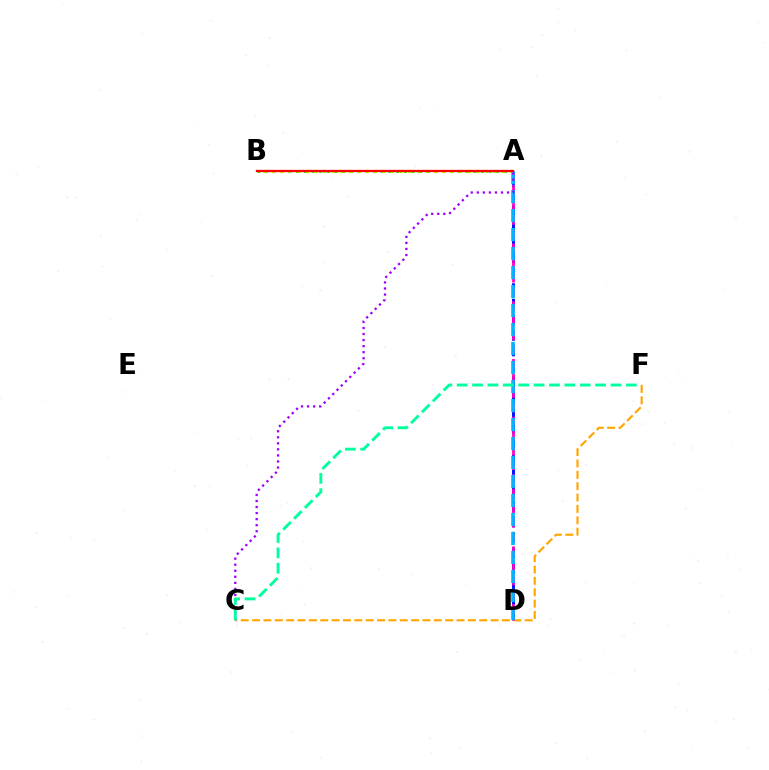{('A', 'D'): [{'color': '#0010ff', 'line_style': 'dashed', 'thickness': 2.11}, {'color': '#ff00bd', 'line_style': 'dashed', 'thickness': 1.96}, {'color': '#00b5ff', 'line_style': 'dashed', 'thickness': 2.58}], ('A', 'B'): [{'color': '#08ff00', 'line_style': 'dotted', 'thickness': 2.09}, {'color': '#b3ff00', 'line_style': 'dotted', 'thickness': 2.31}, {'color': '#ff0000', 'line_style': 'solid', 'thickness': 1.64}], ('C', 'F'): [{'color': '#ffa500', 'line_style': 'dashed', 'thickness': 1.54}, {'color': '#00ff9d', 'line_style': 'dashed', 'thickness': 2.09}], ('A', 'C'): [{'color': '#9b00ff', 'line_style': 'dotted', 'thickness': 1.64}]}